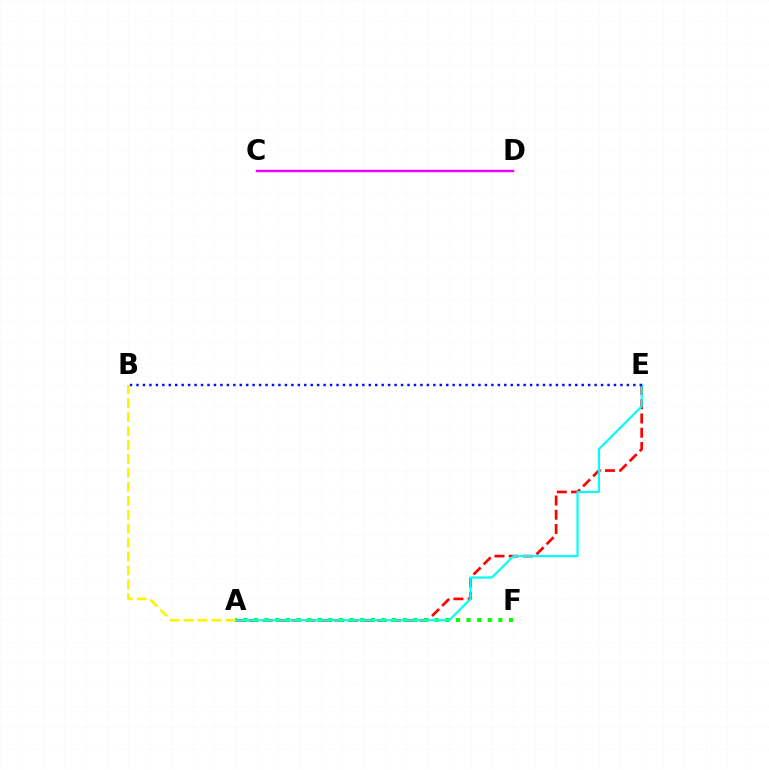{('A', 'E'): [{'color': '#ff0000', 'line_style': 'dashed', 'thickness': 1.94}, {'color': '#00fff6', 'line_style': 'solid', 'thickness': 1.57}], ('A', 'F'): [{'color': '#08ff00', 'line_style': 'dotted', 'thickness': 2.89}], ('A', 'B'): [{'color': '#fcf500', 'line_style': 'dashed', 'thickness': 1.89}], ('C', 'D'): [{'color': '#ee00ff', 'line_style': 'solid', 'thickness': 1.75}], ('B', 'E'): [{'color': '#0010ff', 'line_style': 'dotted', 'thickness': 1.75}]}